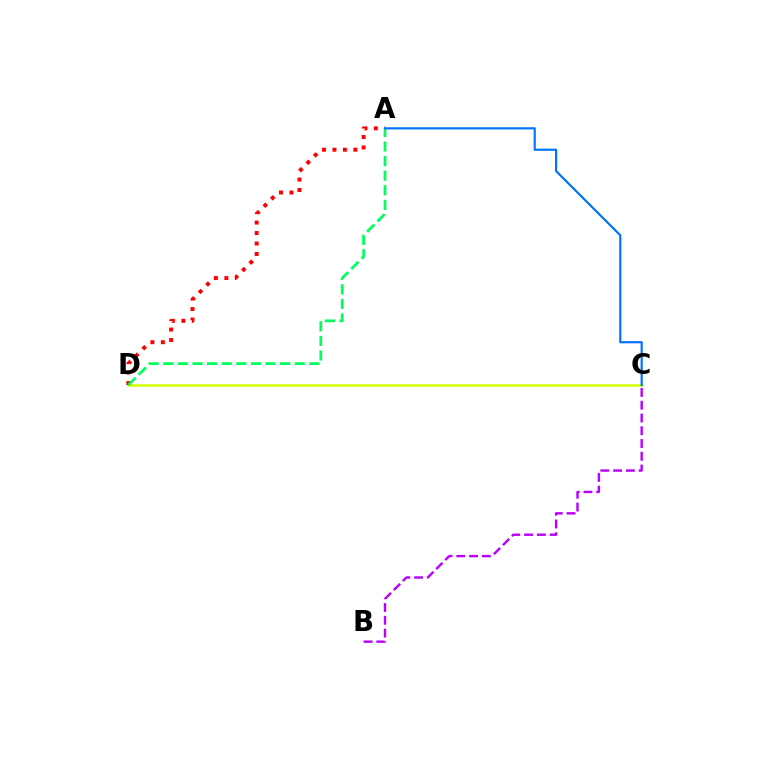{('C', 'D'): [{'color': '#d1ff00', 'line_style': 'solid', 'thickness': 1.84}], ('A', 'D'): [{'color': '#ff0000', 'line_style': 'dotted', 'thickness': 2.84}, {'color': '#00ff5c', 'line_style': 'dashed', 'thickness': 1.98}], ('A', 'C'): [{'color': '#0074ff', 'line_style': 'solid', 'thickness': 1.57}], ('B', 'C'): [{'color': '#b900ff', 'line_style': 'dashed', 'thickness': 1.73}]}